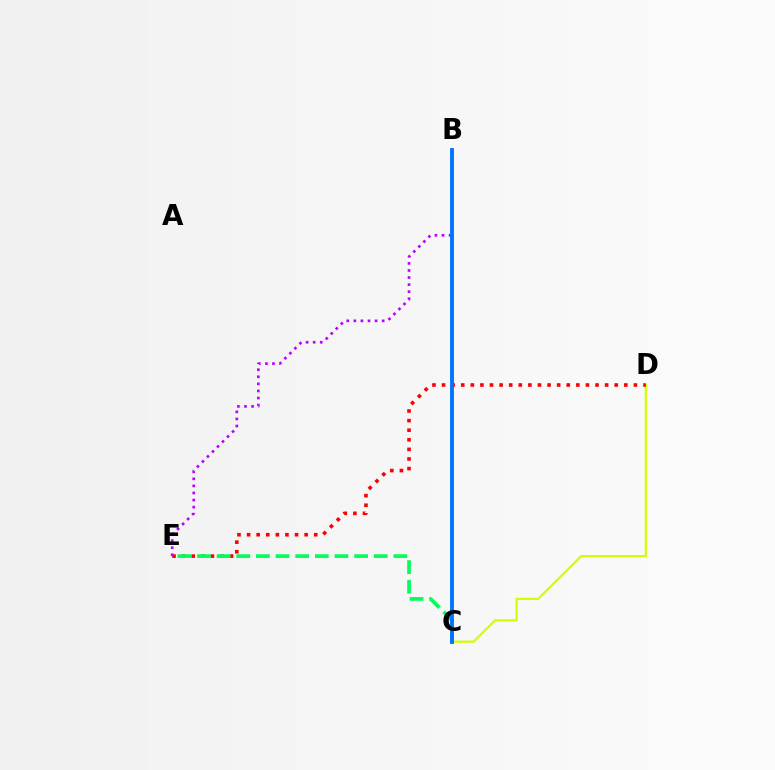{('C', 'D'): [{'color': '#d1ff00', 'line_style': 'solid', 'thickness': 1.59}], ('D', 'E'): [{'color': '#ff0000', 'line_style': 'dotted', 'thickness': 2.61}], ('C', 'E'): [{'color': '#00ff5c', 'line_style': 'dashed', 'thickness': 2.67}], ('B', 'E'): [{'color': '#b900ff', 'line_style': 'dotted', 'thickness': 1.92}], ('B', 'C'): [{'color': '#0074ff', 'line_style': 'solid', 'thickness': 2.79}]}